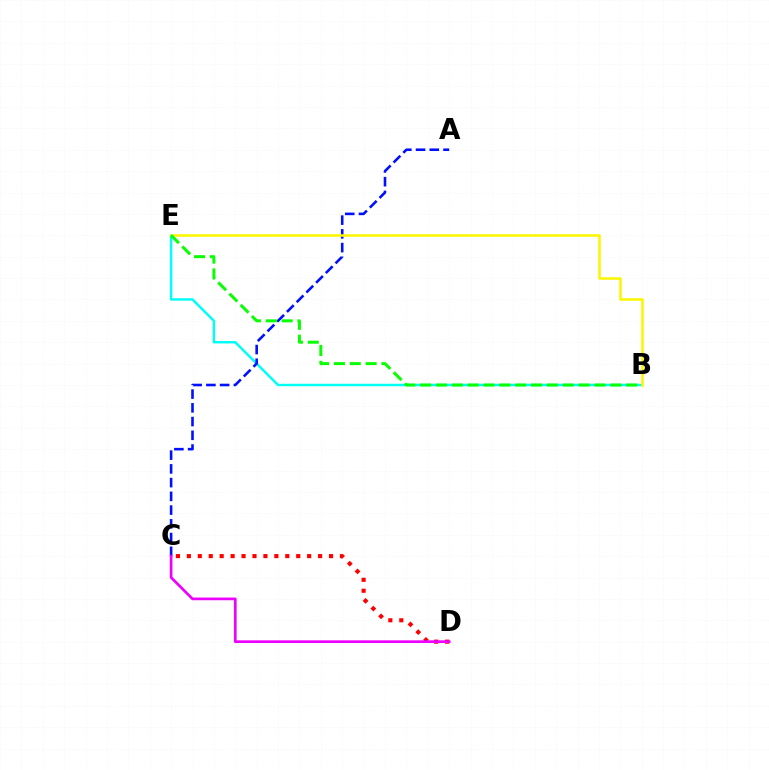{('B', 'E'): [{'color': '#00fff6', 'line_style': 'solid', 'thickness': 1.76}, {'color': '#fcf500', 'line_style': 'solid', 'thickness': 1.83}, {'color': '#08ff00', 'line_style': 'dashed', 'thickness': 2.15}], ('C', 'D'): [{'color': '#ff0000', 'line_style': 'dotted', 'thickness': 2.97}, {'color': '#ee00ff', 'line_style': 'solid', 'thickness': 1.94}], ('A', 'C'): [{'color': '#0010ff', 'line_style': 'dashed', 'thickness': 1.87}]}